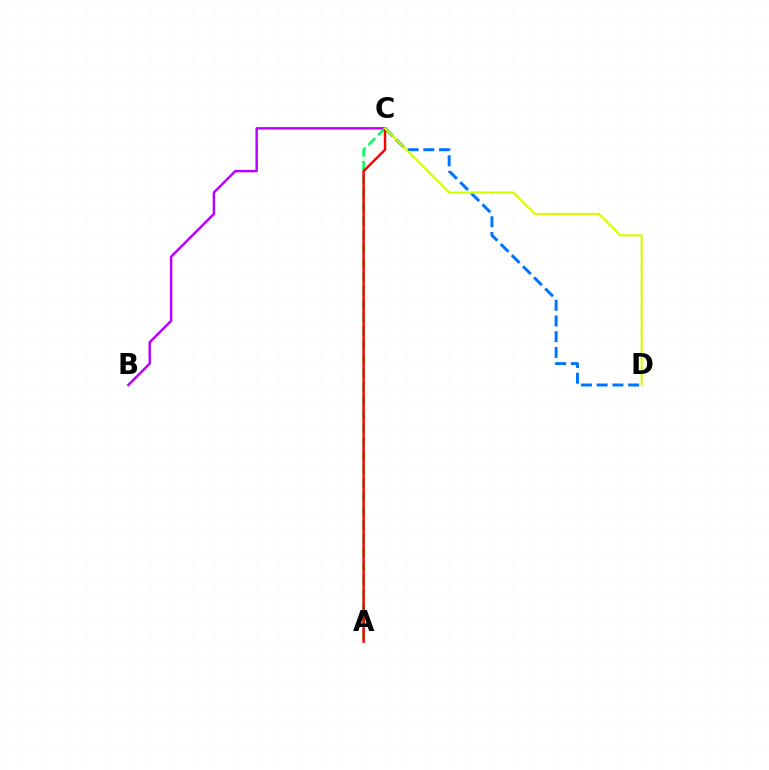{('C', 'D'): [{'color': '#0074ff', 'line_style': 'dashed', 'thickness': 2.14}, {'color': '#d1ff00', 'line_style': 'solid', 'thickness': 1.51}], ('B', 'C'): [{'color': '#b900ff', 'line_style': 'solid', 'thickness': 1.76}], ('A', 'C'): [{'color': '#00ff5c', 'line_style': 'dashed', 'thickness': 1.88}, {'color': '#ff0000', 'line_style': 'solid', 'thickness': 1.76}]}